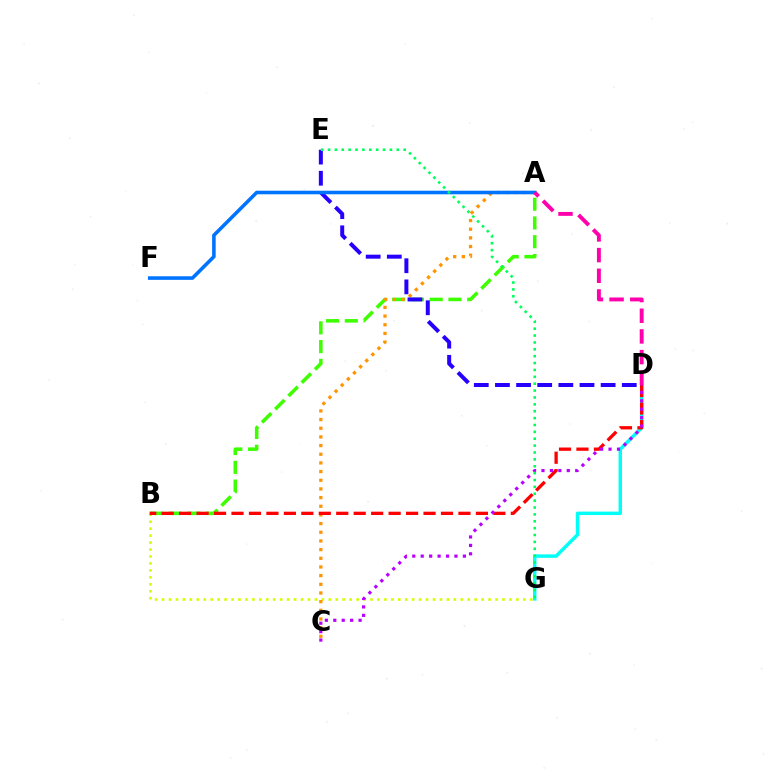{('B', 'G'): [{'color': '#d1ff00', 'line_style': 'dotted', 'thickness': 1.89}], ('A', 'B'): [{'color': '#3dff00', 'line_style': 'dashed', 'thickness': 2.55}], ('D', 'G'): [{'color': '#00fff6', 'line_style': 'solid', 'thickness': 2.49}], ('A', 'C'): [{'color': '#ff9400', 'line_style': 'dotted', 'thickness': 2.36}], ('B', 'D'): [{'color': '#ff0000', 'line_style': 'dashed', 'thickness': 2.37}], ('C', 'D'): [{'color': '#b900ff', 'line_style': 'dotted', 'thickness': 2.29}], ('D', 'E'): [{'color': '#2500ff', 'line_style': 'dashed', 'thickness': 2.87}], ('A', 'F'): [{'color': '#0074ff', 'line_style': 'solid', 'thickness': 2.57}], ('A', 'D'): [{'color': '#ff00ac', 'line_style': 'dashed', 'thickness': 2.81}], ('E', 'G'): [{'color': '#00ff5c', 'line_style': 'dotted', 'thickness': 1.87}]}